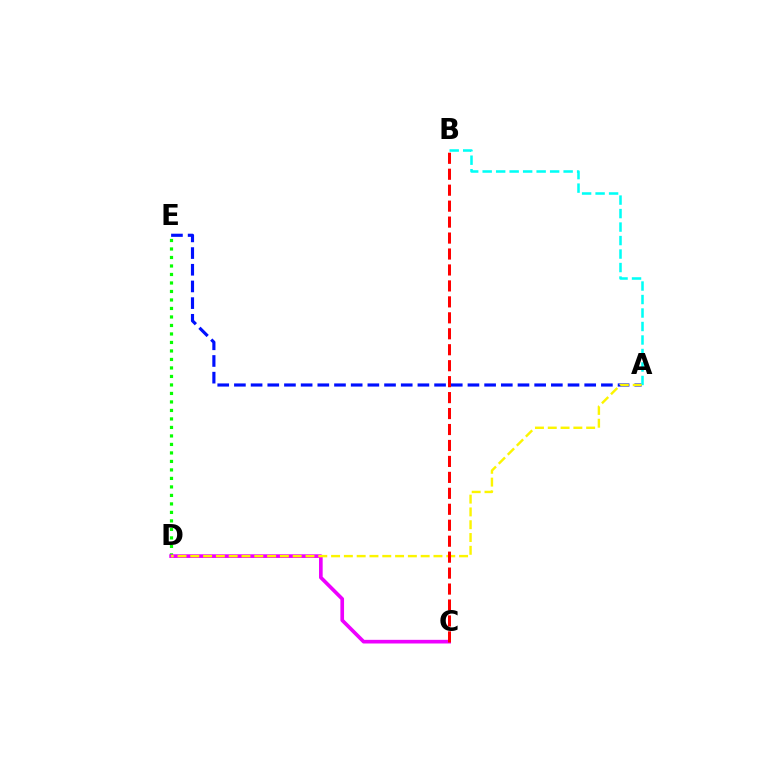{('A', 'E'): [{'color': '#0010ff', 'line_style': 'dashed', 'thickness': 2.27}], ('D', 'E'): [{'color': '#08ff00', 'line_style': 'dotted', 'thickness': 2.31}], ('A', 'B'): [{'color': '#00fff6', 'line_style': 'dashed', 'thickness': 1.83}], ('C', 'D'): [{'color': '#ee00ff', 'line_style': 'solid', 'thickness': 2.63}], ('A', 'D'): [{'color': '#fcf500', 'line_style': 'dashed', 'thickness': 1.74}], ('B', 'C'): [{'color': '#ff0000', 'line_style': 'dashed', 'thickness': 2.17}]}